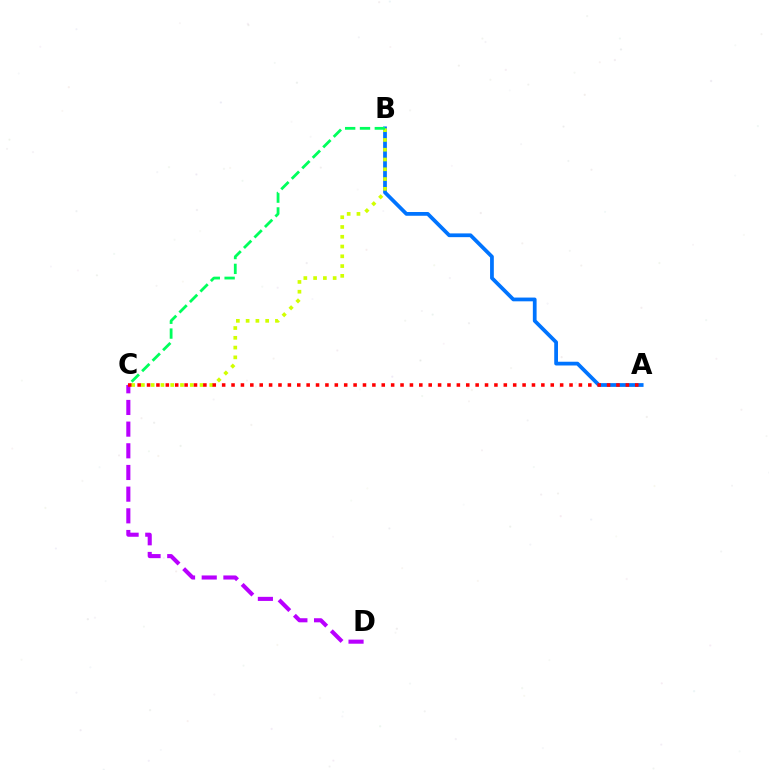{('A', 'B'): [{'color': '#0074ff', 'line_style': 'solid', 'thickness': 2.7}], ('C', 'D'): [{'color': '#b900ff', 'line_style': 'dashed', 'thickness': 2.94}], ('B', 'C'): [{'color': '#d1ff00', 'line_style': 'dotted', 'thickness': 2.66}, {'color': '#00ff5c', 'line_style': 'dashed', 'thickness': 2.01}], ('A', 'C'): [{'color': '#ff0000', 'line_style': 'dotted', 'thickness': 2.55}]}